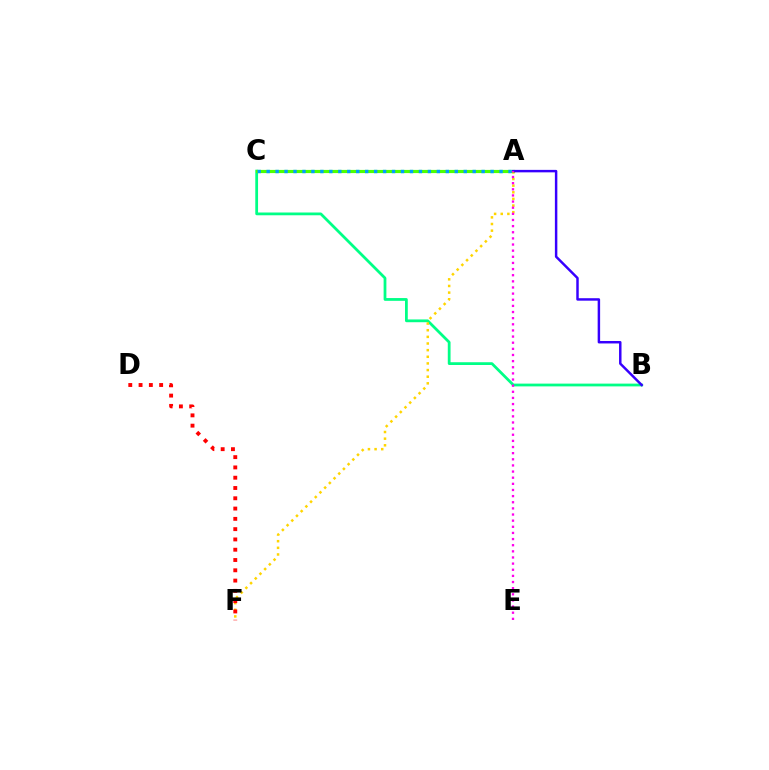{('B', 'C'): [{'color': '#00ff86', 'line_style': 'solid', 'thickness': 1.99}], ('A', 'C'): [{'color': '#4fff00', 'line_style': 'solid', 'thickness': 2.28}, {'color': '#009eff', 'line_style': 'dotted', 'thickness': 2.43}], ('A', 'F'): [{'color': '#ffd500', 'line_style': 'dotted', 'thickness': 1.8}], ('A', 'B'): [{'color': '#3700ff', 'line_style': 'solid', 'thickness': 1.78}], ('A', 'E'): [{'color': '#ff00ed', 'line_style': 'dotted', 'thickness': 1.67}], ('D', 'F'): [{'color': '#ff0000', 'line_style': 'dotted', 'thickness': 2.8}]}